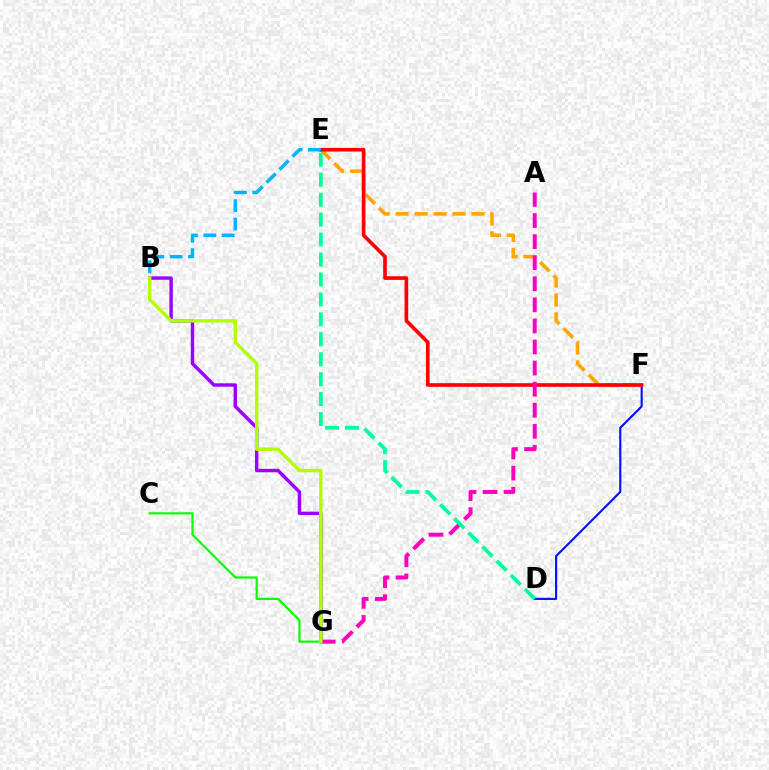{('C', 'G'): [{'color': '#08ff00', 'line_style': 'solid', 'thickness': 1.57}], ('E', 'F'): [{'color': '#ffa500', 'line_style': 'dashed', 'thickness': 2.58}, {'color': '#ff0000', 'line_style': 'solid', 'thickness': 2.63}], ('D', 'F'): [{'color': '#0010ff', 'line_style': 'solid', 'thickness': 1.52}], ('B', 'G'): [{'color': '#9b00ff', 'line_style': 'solid', 'thickness': 2.47}, {'color': '#b3ff00', 'line_style': 'solid', 'thickness': 2.47}], ('A', 'G'): [{'color': '#ff00bd', 'line_style': 'dashed', 'thickness': 2.86}], ('B', 'E'): [{'color': '#00b5ff', 'line_style': 'dashed', 'thickness': 2.49}], ('D', 'E'): [{'color': '#00ff9d', 'line_style': 'dashed', 'thickness': 2.71}]}